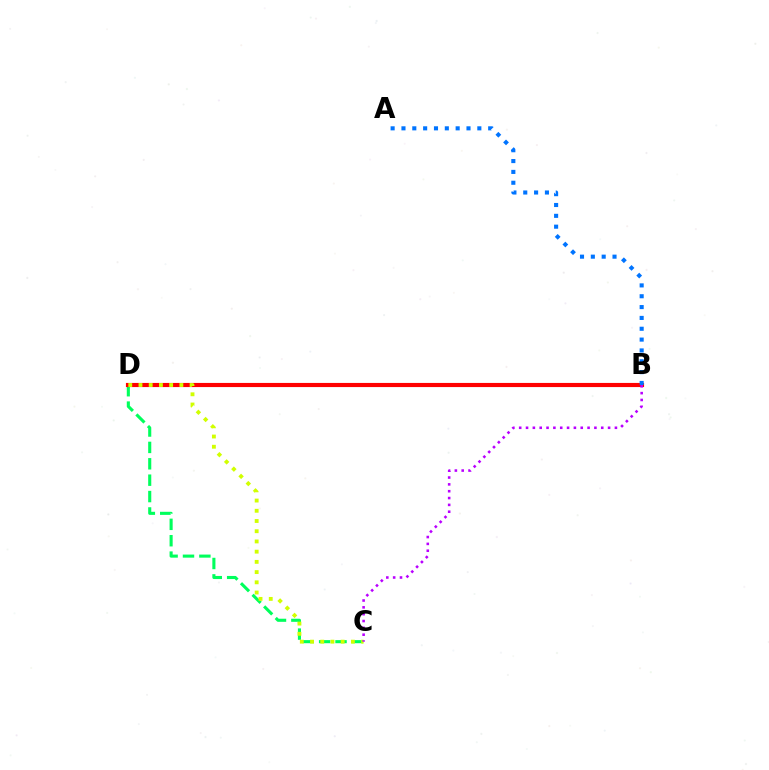{('C', 'D'): [{'color': '#00ff5c', 'line_style': 'dashed', 'thickness': 2.23}, {'color': '#d1ff00', 'line_style': 'dotted', 'thickness': 2.78}], ('B', 'D'): [{'color': '#ff0000', 'line_style': 'solid', 'thickness': 2.98}], ('A', 'B'): [{'color': '#0074ff', 'line_style': 'dotted', 'thickness': 2.94}], ('B', 'C'): [{'color': '#b900ff', 'line_style': 'dotted', 'thickness': 1.86}]}